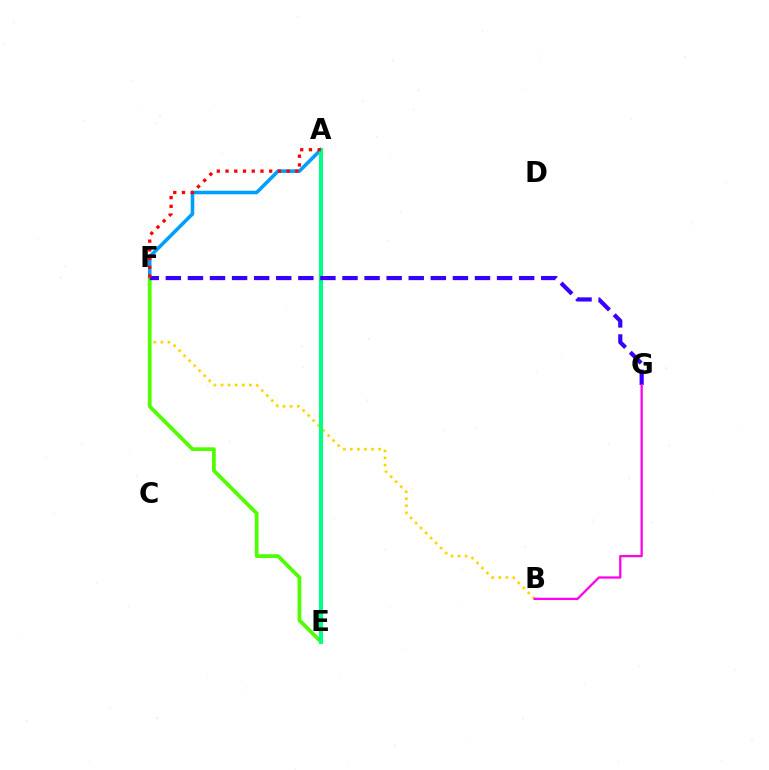{('B', 'F'): [{'color': '#ffd500', 'line_style': 'dotted', 'thickness': 1.92}], ('A', 'F'): [{'color': '#009eff', 'line_style': 'solid', 'thickness': 2.57}, {'color': '#ff0000', 'line_style': 'dotted', 'thickness': 2.37}], ('E', 'F'): [{'color': '#4fff00', 'line_style': 'solid', 'thickness': 2.7}], ('A', 'E'): [{'color': '#00ff86', 'line_style': 'solid', 'thickness': 2.93}], ('F', 'G'): [{'color': '#3700ff', 'line_style': 'dashed', 'thickness': 3.0}], ('B', 'G'): [{'color': '#ff00ed', 'line_style': 'solid', 'thickness': 1.63}]}